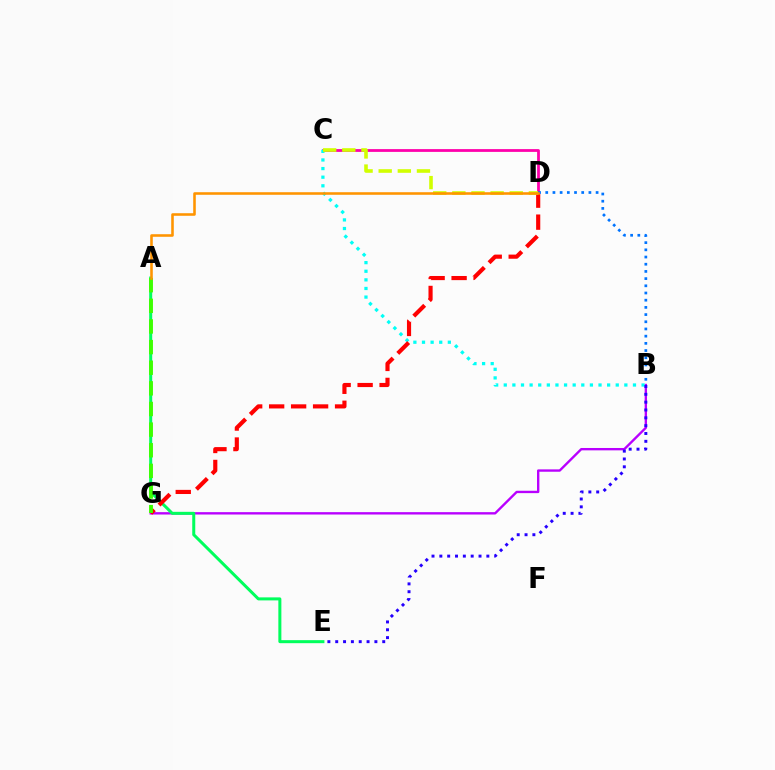{('B', 'G'): [{'color': '#b900ff', 'line_style': 'solid', 'thickness': 1.7}], ('C', 'D'): [{'color': '#ff00ac', 'line_style': 'solid', 'thickness': 2.0}, {'color': '#d1ff00', 'line_style': 'dashed', 'thickness': 2.6}], ('A', 'E'): [{'color': '#00ff5c', 'line_style': 'solid', 'thickness': 2.17}], ('B', 'C'): [{'color': '#00fff6', 'line_style': 'dotted', 'thickness': 2.34}], ('D', 'G'): [{'color': '#ff0000', 'line_style': 'dashed', 'thickness': 2.98}], ('B', 'D'): [{'color': '#0074ff', 'line_style': 'dotted', 'thickness': 1.95}], ('A', 'G'): [{'color': '#3dff00', 'line_style': 'dashed', 'thickness': 2.8}], ('B', 'E'): [{'color': '#2500ff', 'line_style': 'dotted', 'thickness': 2.13}], ('A', 'D'): [{'color': '#ff9400', 'line_style': 'solid', 'thickness': 1.85}]}